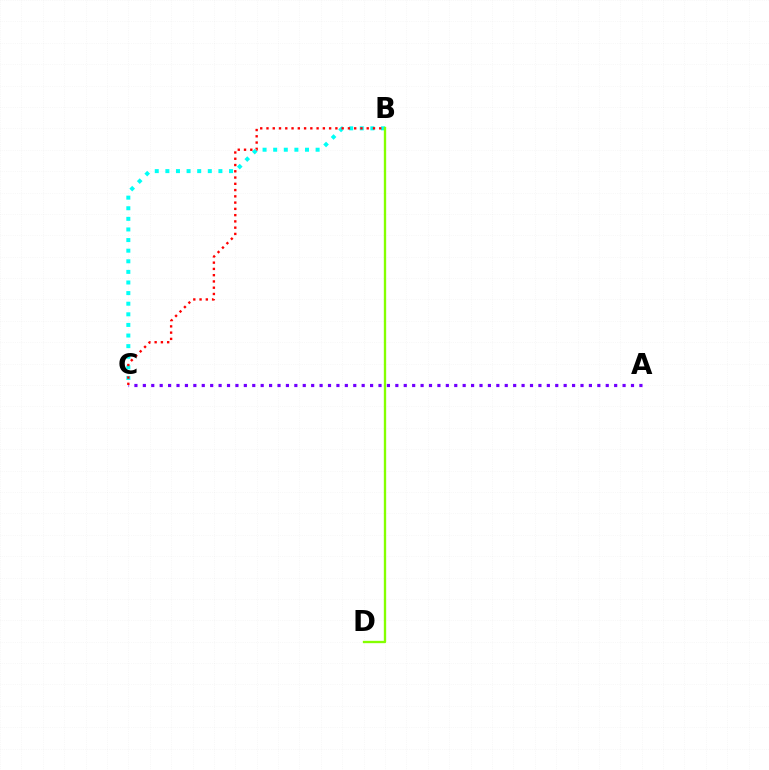{('B', 'C'): [{'color': '#00fff6', 'line_style': 'dotted', 'thickness': 2.88}, {'color': '#ff0000', 'line_style': 'dotted', 'thickness': 1.7}], ('B', 'D'): [{'color': '#84ff00', 'line_style': 'solid', 'thickness': 1.69}], ('A', 'C'): [{'color': '#7200ff', 'line_style': 'dotted', 'thickness': 2.29}]}